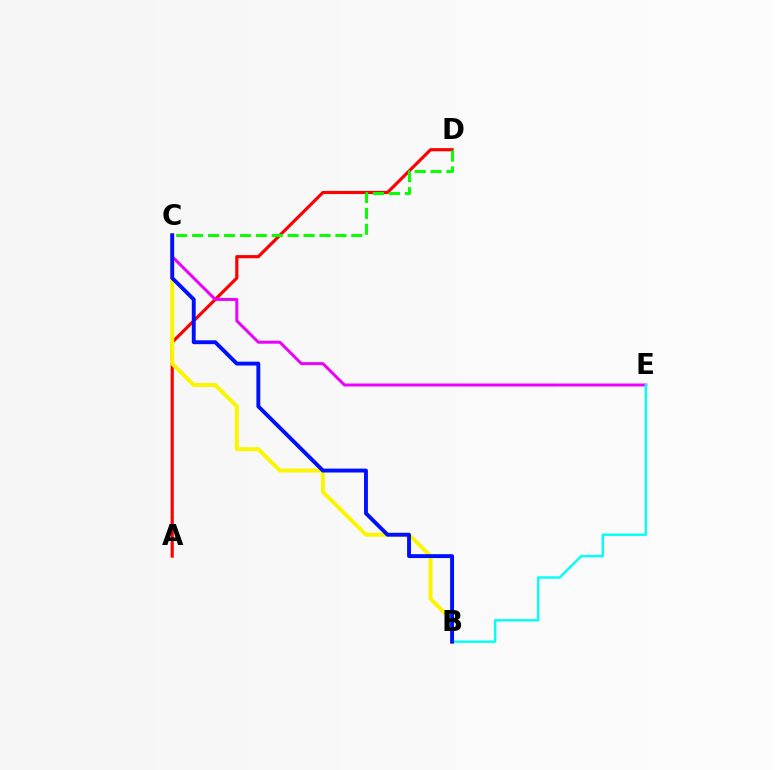{('A', 'D'): [{'color': '#ff0000', 'line_style': 'solid', 'thickness': 2.27}], ('B', 'C'): [{'color': '#fcf500', 'line_style': 'solid', 'thickness': 2.86}, {'color': '#0010ff', 'line_style': 'solid', 'thickness': 2.8}], ('C', 'E'): [{'color': '#ee00ff', 'line_style': 'solid', 'thickness': 2.14}], ('B', 'E'): [{'color': '#00fff6', 'line_style': 'solid', 'thickness': 1.73}], ('C', 'D'): [{'color': '#08ff00', 'line_style': 'dashed', 'thickness': 2.16}]}